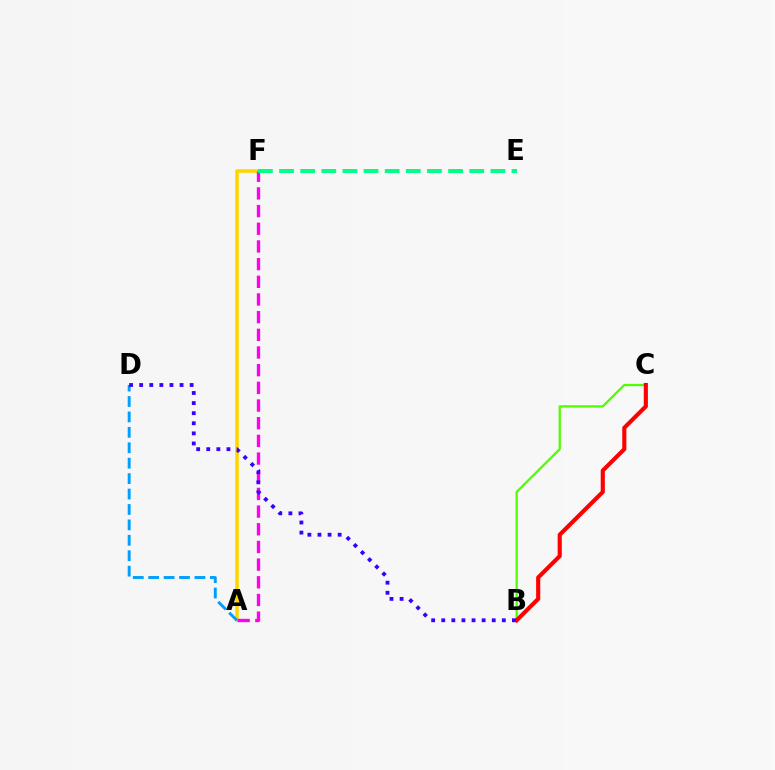{('A', 'F'): [{'color': '#ffd500', 'line_style': 'solid', 'thickness': 2.57}, {'color': '#ff00ed', 'line_style': 'dashed', 'thickness': 2.4}], ('B', 'C'): [{'color': '#4fff00', 'line_style': 'solid', 'thickness': 1.64}, {'color': '#ff0000', 'line_style': 'solid', 'thickness': 2.96}], ('A', 'D'): [{'color': '#009eff', 'line_style': 'dashed', 'thickness': 2.1}], ('B', 'D'): [{'color': '#3700ff', 'line_style': 'dotted', 'thickness': 2.74}], ('E', 'F'): [{'color': '#00ff86', 'line_style': 'dashed', 'thickness': 2.87}]}